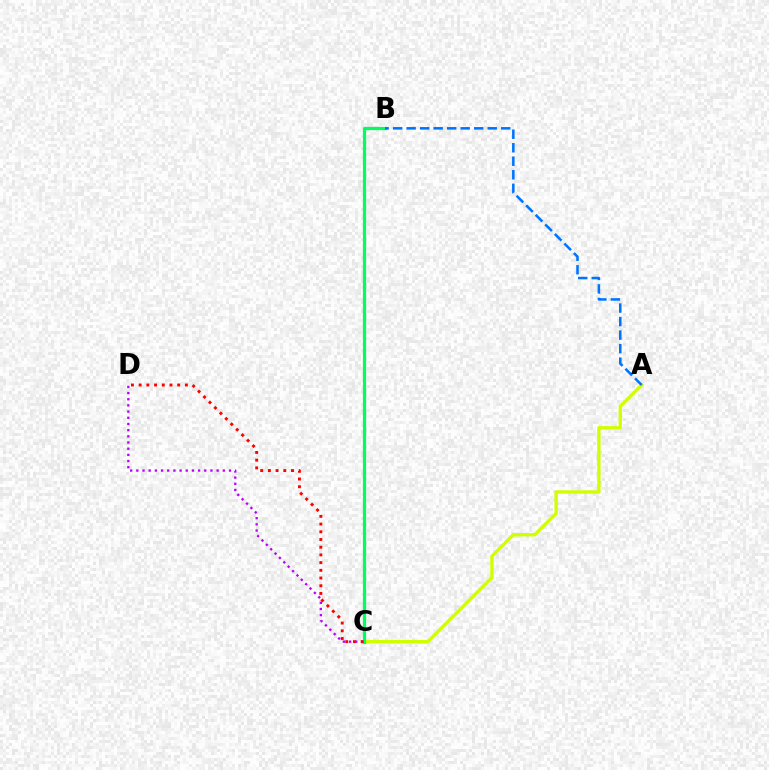{('A', 'C'): [{'color': '#d1ff00', 'line_style': 'solid', 'thickness': 2.41}], ('C', 'D'): [{'color': '#b900ff', 'line_style': 'dotted', 'thickness': 1.68}, {'color': '#ff0000', 'line_style': 'dotted', 'thickness': 2.09}], ('B', 'C'): [{'color': '#00ff5c', 'line_style': 'solid', 'thickness': 2.32}], ('A', 'B'): [{'color': '#0074ff', 'line_style': 'dashed', 'thickness': 1.84}]}